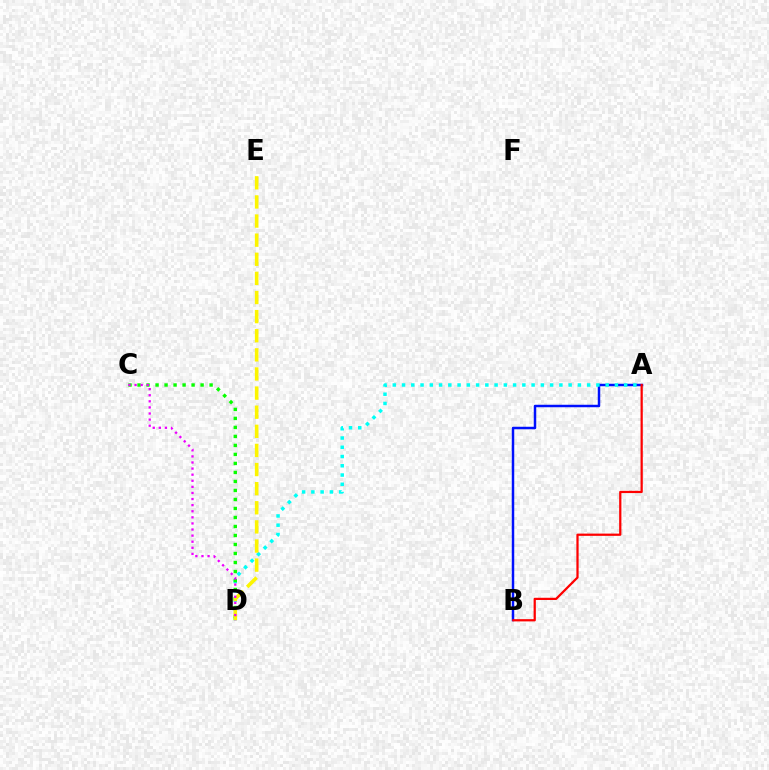{('A', 'B'): [{'color': '#0010ff', 'line_style': 'solid', 'thickness': 1.78}, {'color': '#ff0000', 'line_style': 'solid', 'thickness': 1.61}], ('A', 'D'): [{'color': '#00fff6', 'line_style': 'dotted', 'thickness': 2.51}], ('C', 'D'): [{'color': '#08ff00', 'line_style': 'dotted', 'thickness': 2.45}, {'color': '#ee00ff', 'line_style': 'dotted', 'thickness': 1.66}], ('D', 'E'): [{'color': '#fcf500', 'line_style': 'dashed', 'thickness': 2.6}]}